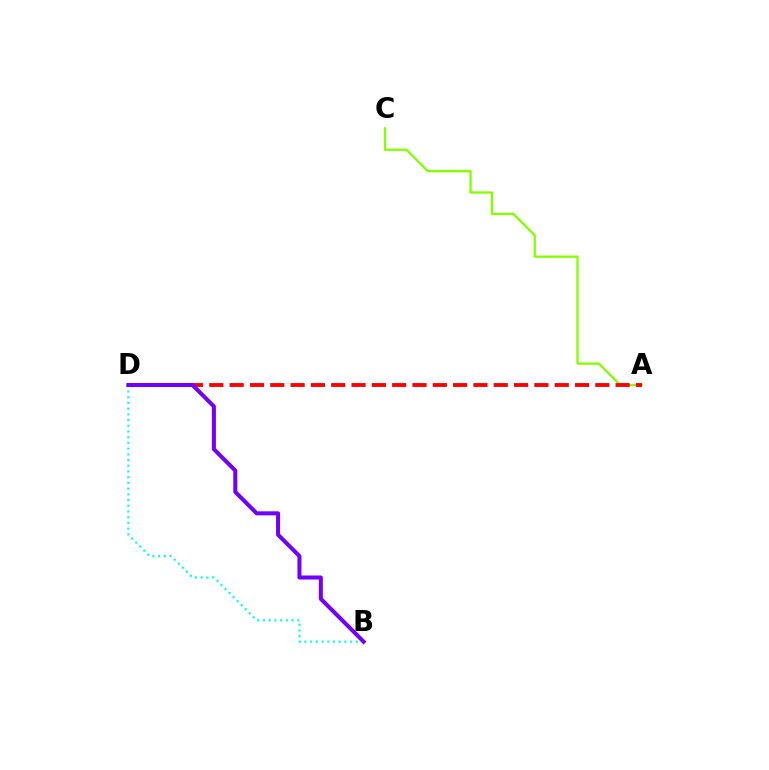{('B', 'D'): [{'color': '#00fff6', 'line_style': 'dotted', 'thickness': 1.55}, {'color': '#7200ff', 'line_style': 'solid', 'thickness': 2.9}], ('A', 'C'): [{'color': '#84ff00', 'line_style': 'solid', 'thickness': 1.66}], ('A', 'D'): [{'color': '#ff0000', 'line_style': 'dashed', 'thickness': 2.76}]}